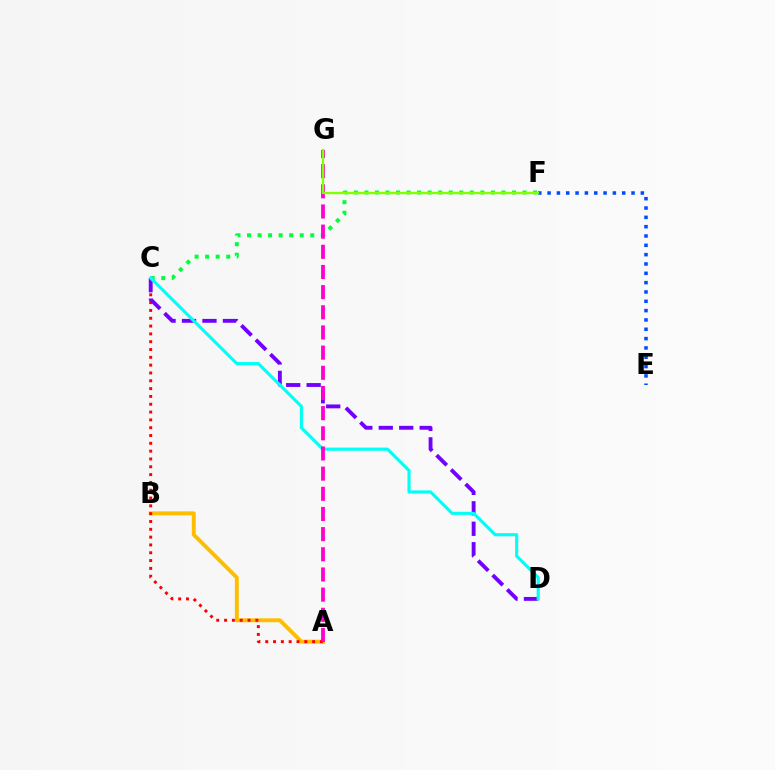{('A', 'B'): [{'color': '#ffbd00', 'line_style': 'solid', 'thickness': 2.82}], ('A', 'C'): [{'color': '#ff0000', 'line_style': 'dotted', 'thickness': 2.12}], ('C', 'D'): [{'color': '#7200ff', 'line_style': 'dashed', 'thickness': 2.78}, {'color': '#00fff6', 'line_style': 'solid', 'thickness': 2.26}], ('E', 'F'): [{'color': '#004bff', 'line_style': 'dotted', 'thickness': 2.53}], ('C', 'F'): [{'color': '#00ff39', 'line_style': 'dotted', 'thickness': 2.86}], ('A', 'G'): [{'color': '#ff00cf', 'line_style': 'dashed', 'thickness': 2.74}], ('F', 'G'): [{'color': '#84ff00', 'line_style': 'solid', 'thickness': 1.7}]}